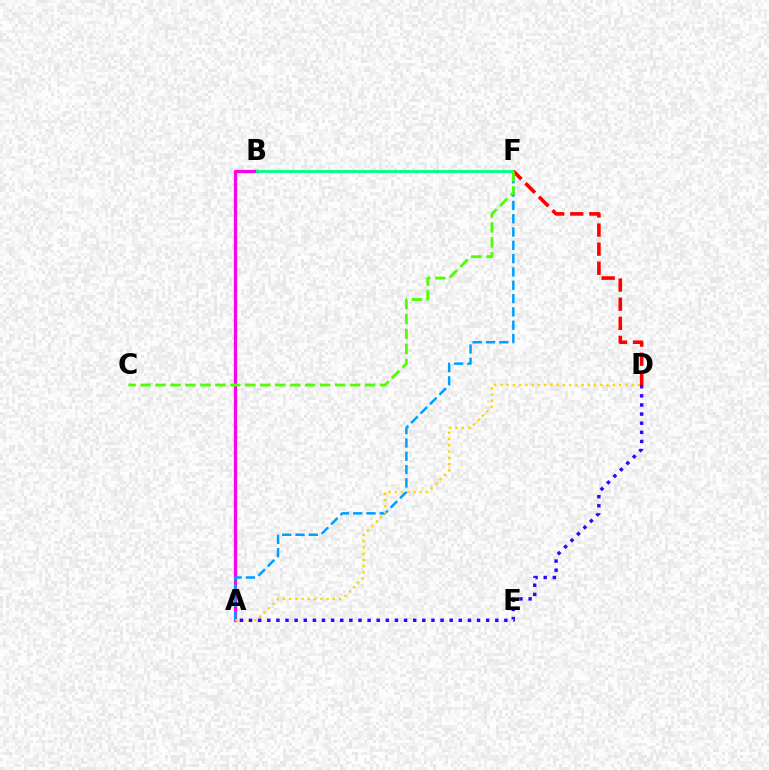{('A', 'B'): [{'color': '#ff00ed', 'line_style': 'solid', 'thickness': 2.33}], ('A', 'F'): [{'color': '#009eff', 'line_style': 'dashed', 'thickness': 1.81}], ('B', 'F'): [{'color': '#00ff86', 'line_style': 'solid', 'thickness': 2.07}], ('A', 'D'): [{'color': '#ffd500', 'line_style': 'dotted', 'thickness': 1.7}, {'color': '#3700ff', 'line_style': 'dotted', 'thickness': 2.48}], ('D', 'F'): [{'color': '#ff0000', 'line_style': 'dashed', 'thickness': 2.6}], ('C', 'F'): [{'color': '#4fff00', 'line_style': 'dashed', 'thickness': 2.03}]}